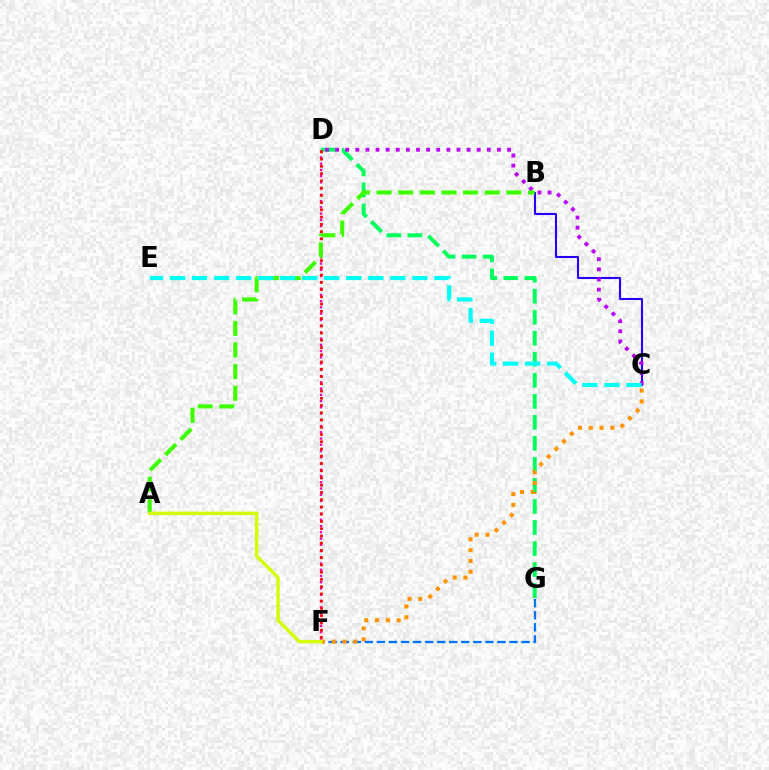{('B', 'C'): [{'color': '#2500ff', 'line_style': 'solid', 'thickness': 1.5}], ('D', 'G'): [{'color': '#00ff5c', 'line_style': 'dashed', 'thickness': 2.86}], ('F', 'G'): [{'color': '#0074ff', 'line_style': 'dashed', 'thickness': 1.64}], ('C', 'F'): [{'color': '#ff9400', 'line_style': 'dotted', 'thickness': 2.93}], ('D', 'F'): [{'color': '#ff00ac', 'line_style': 'dotted', 'thickness': 1.7}, {'color': '#ff0000', 'line_style': 'dotted', 'thickness': 1.97}], ('C', 'D'): [{'color': '#b900ff', 'line_style': 'dotted', 'thickness': 2.75}], ('A', 'B'): [{'color': '#3dff00', 'line_style': 'dashed', 'thickness': 2.94}], ('A', 'F'): [{'color': '#d1ff00', 'line_style': 'solid', 'thickness': 2.46}], ('C', 'E'): [{'color': '#00fff6', 'line_style': 'dashed', 'thickness': 2.99}]}